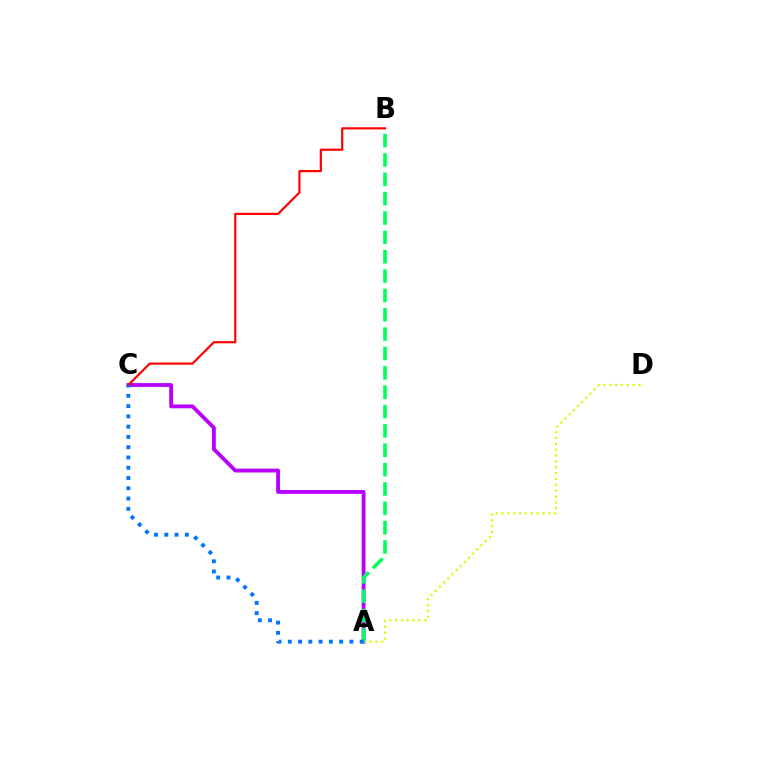{('A', 'C'): [{'color': '#b900ff', 'line_style': 'solid', 'thickness': 2.76}, {'color': '#0074ff', 'line_style': 'dotted', 'thickness': 2.79}], ('A', 'D'): [{'color': '#d1ff00', 'line_style': 'dotted', 'thickness': 1.59}], ('B', 'C'): [{'color': '#ff0000', 'line_style': 'solid', 'thickness': 1.56}], ('A', 'B'): [{'color': '#00ff5c', 'line_style': 'dashed', 'thickness': 2.63}]}